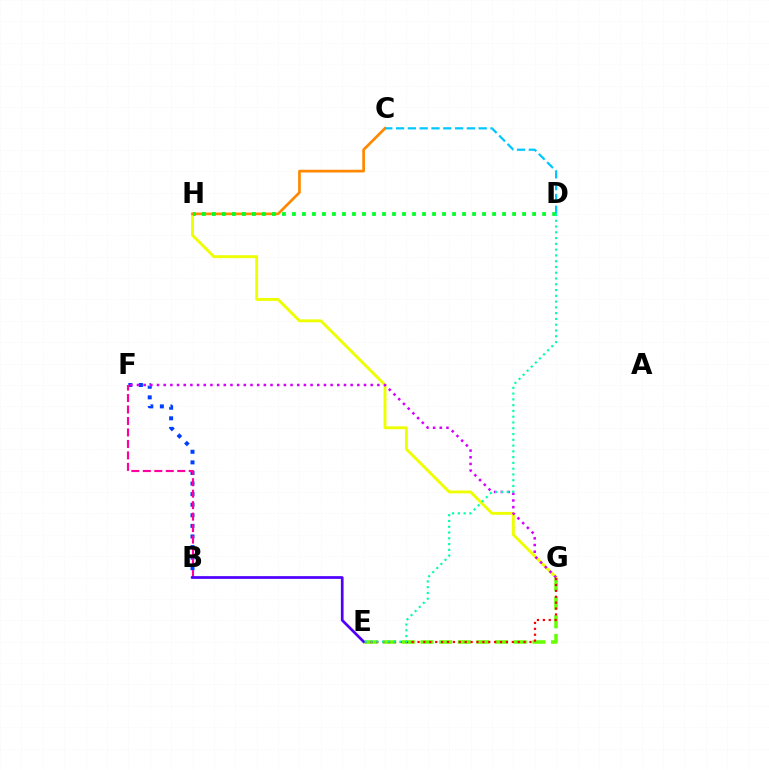{('G', 'H'): [{'color': '#eeff00', 'line_style': 'solid', 'thickness': 2.08}], ('C', 'H'): [{'color': '#ff8800', 'line_style': 'solid', 'thickness': 1.94}], ('B', 'F'): [{'color': '#003fff', 'line_style': 'dotted', 'thickness': 2.88}, {'color': '#ff00a0', 'line_style': 'dashed', 'thickness': 1.56}], ('E', 'G'): [{'color': '#66ff00', 'line_style': 'dashed', 'thickness': 2.53}, {'color': '#ff0000', 'line_style': 'dotted', 'thickness': 1.6}], ('C', 'D'): [{'color': '#00c7ff', 'line_style': 'dashed', 'thickness': 1.6}], ('F', 'G'): [{'color': '#d600ff', 'line_style': 'dotted', 'thickness': 1.81}], ('D', 'H'): [{'color': '#00ff27', 'line_style': 'dotted', 'thickness': 2.72}], ('B', 'E'): [{'color': '#4f00ff', 'line_style': 'solid', 'thickness': 1.95}], ('D', 'E'): [{'color': '#00ffaf', 'line_style': 'dotted', 'thickness': 1.57}]}